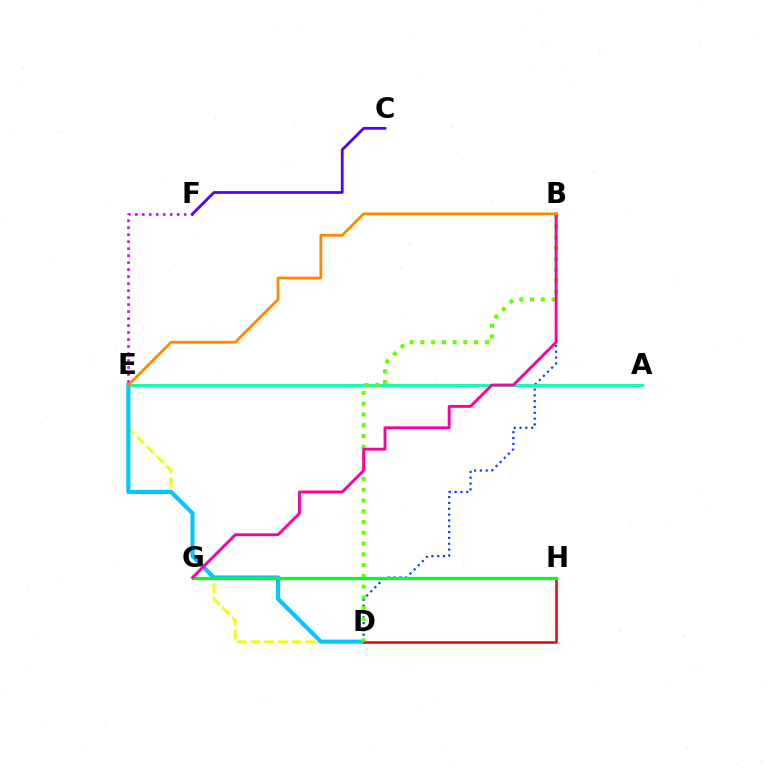{('E', 'F'): [{'color': '#d600ff', 'line_style': 'dotted', 'thickness': 1.9}], ('D', 'E'): [{'color': '#eeff00', 'line_style': 'dashed', 'thickness': 1.87}, {'color': '#00c7ff', 'line_style': 'solid', 'thickness': 2.97}], ('B', 'D'): [{'color': '#003fff', 'line_style': 'dotted', 'thickness': 1.58}, {'color': '#66ff00', 'line_style': 'dotted', 'thickness': 2.92}], ('C', 'F'): [{'color': '#4f00ff', 'line_style': 'solid', 'thickness': 1.98}], ('A', 'E'): [{'color': '#00ffaf', 'line_style': 'solid', 'thickness': 2.02}], ('D', 'H'): [{'color': '#ff0000', 'line_style': 'solid', 'thickness': 1.84}], ('G', 'H'): [{'color': '#00ff27', 'line_style': 'solid', 'thickness': 2.35}], ('B', 'G'): [{'color': '#ff00a0', 'line_style': 'solid', 'thickness': 2.07}], ('B', 'E'): [{'color': '#ff8800', 'line_style': 'solid', 'thickness': 1.99}]}